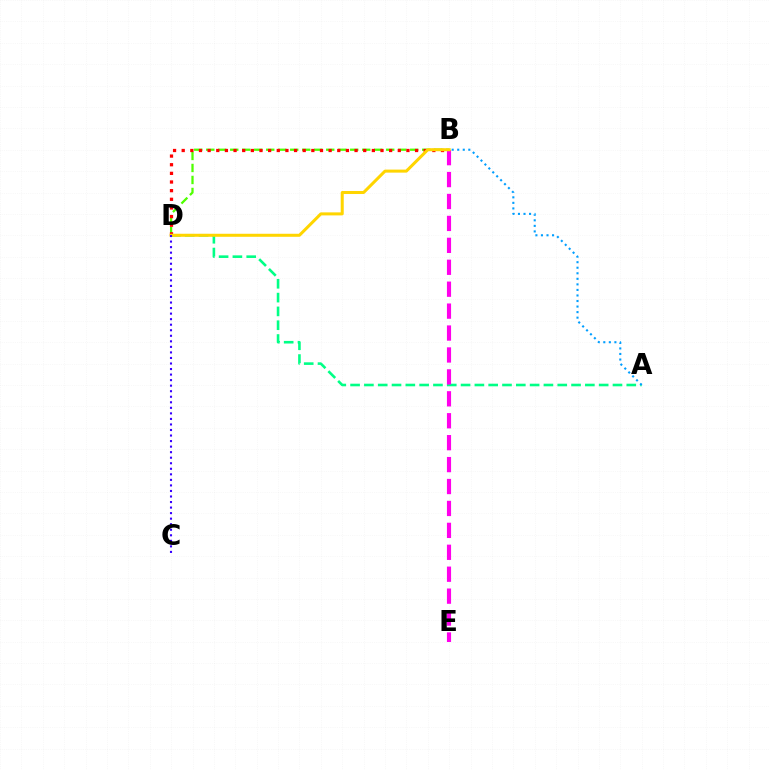{('B', 'D'): [{'color': '#4fff00', 'line_style': 'dashed', 'thickness': 1.63}, {'color': '#ff0000', 'line_style': 'dotted', 'thickness': 2.35}, {'color': '#ffd500', 'line_style': 'solid', 'thickness': 2.18}], ('A', 'D'): [{'color': '#00ff86', 'line_style': 'dashed', 'thickness': 1.88}], ('A', 'B'): [{'color': '#009eff', 'line_style': 'dotted', 'thickness': 1.51}], ('B', 'E'): [{'color': '#ff00ed', 'line_style': 'dashed', 'thickness': 2.98}], ('C', 'D'): [{'color': '#3700ff', 'line_style': 'dotted', 'thickness': 1.51}]}